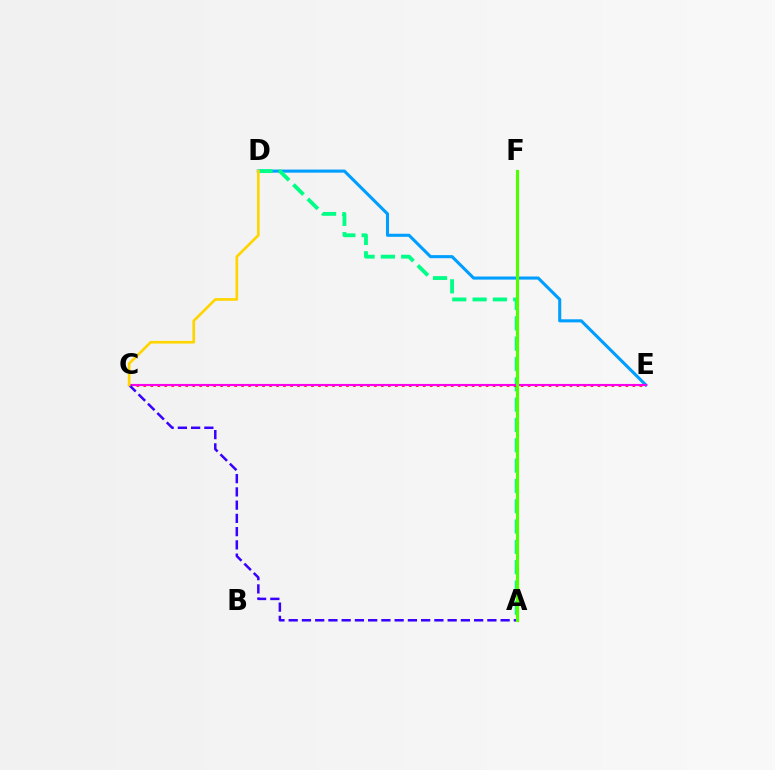{('D', 'E'): [{'color': '#009eff', 'line_style': 'solid', 'thickness': 2.22}], ('A', 'D'): [{'color': '#00ff86', 'line_style': 'dashed', 'thickness': 2.76}], ('C', 'E'): [{'color': '#ff0000', 'line_style': 'dotted', 'thickness': 1.9}, {'color': '#ff00ed', 'line_style': 'solid', 'thickness': 1.53}], ('A', 'C'): [{'color': '#3700ff', 'line_style': 'dashed', 'thickness': 1.8}], ('C', 'D'): [{'color': '#ffd500', 'line_style': 'solid', 'thickness': 1.93}], ('A', 'F'): [{'color': '#4fff00', 'line_style': 'solid', 'thickness': 2.26}]}